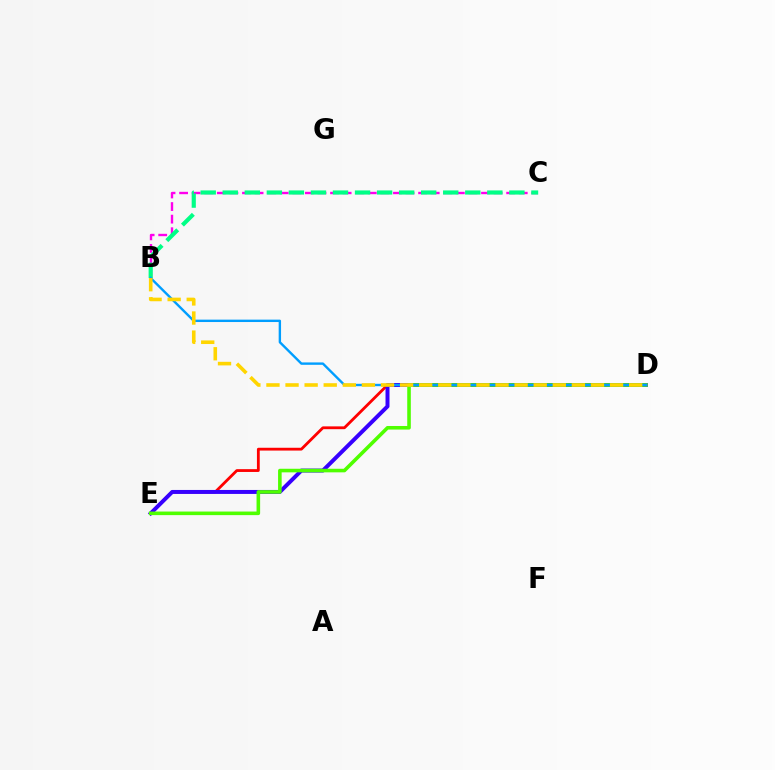{('B', 'C'): [{'color': '#ff00ed', 'line_style': 'dashed', 'thickness': 1.71}, {'color': '#00ff86', 'line_style': 'dashed', 'thickness': 3.0}], ('D', 'E'): [{'color': '#ff0000', 'line_style': 'solid', 'thickness': 2.02}, {'color': '#3700ff', 'line_style': 'solid', 'thickness': 2.86}, {'color': '#4fff00', 'line_style': 'solid', 'thickness': 2.58}], ('B', 'D'): [{'color': '#009eff', 'line_style': 'solid', 'thickness': 1.72}, {'color': '#ffd500', 'line_style': 'dashed', 'thickness': 2.59}]}